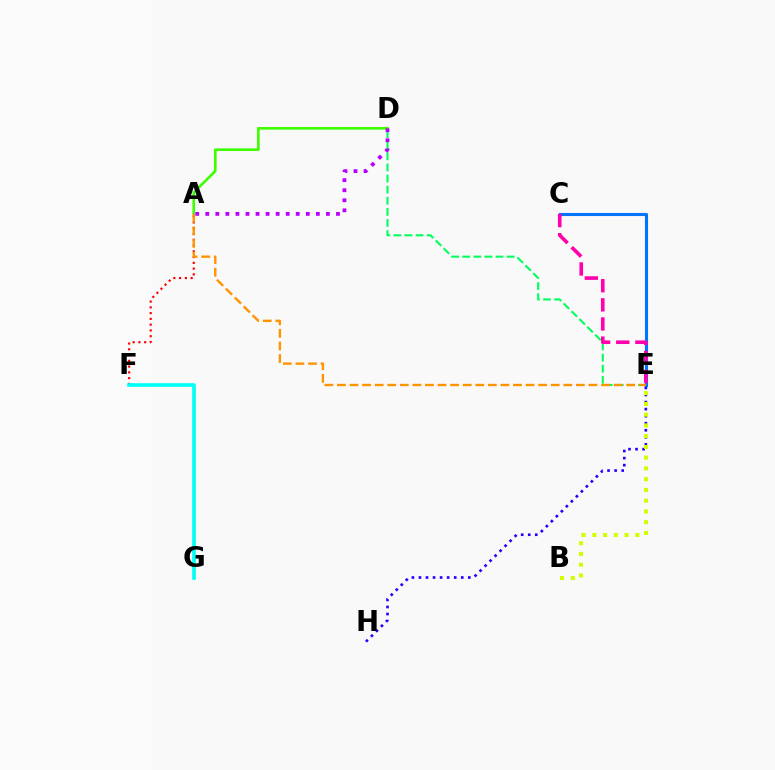{('A', 'F'): [{'color': '#ff0000', 'line_style': 'dotted', 'thickness': 1.57}], ('D', 'E'): [{'color': '#00ff5c', 'line_style': 'dashed', 'thickness': 1.51}], ('C', 'E'): [{'color': '#0074ff', 'line_style': 'solid', 'thickness': 2.22}, {'color': '#ff00ac', 'line_style': 'dashed', 'thickness': 2.6}], ('A', 'D'): [{'color': '#3dff00', 'line_style': 'solid', 'thickness': 1.89}, {'color': '#b900ff', 'line_style': 'dotted', 'thickness': 2.73}], ('E', 'H'): [{'color': '#2500ff', 'line_style': 'dotted', 'thickness': 1.92}], ('A', 'E'): [{'color': '#ff9400', 'line_style': 'dashed', 'thickness': 1.71}], ('B', 'E'): [{'color': '#d1ff00', 'line_style': 'dotted', 'thickness': 2.92}], ('F', 'G'): [{'color': '#00fff6', 'line_style': 'solid', 'thickness': 2.62}]}